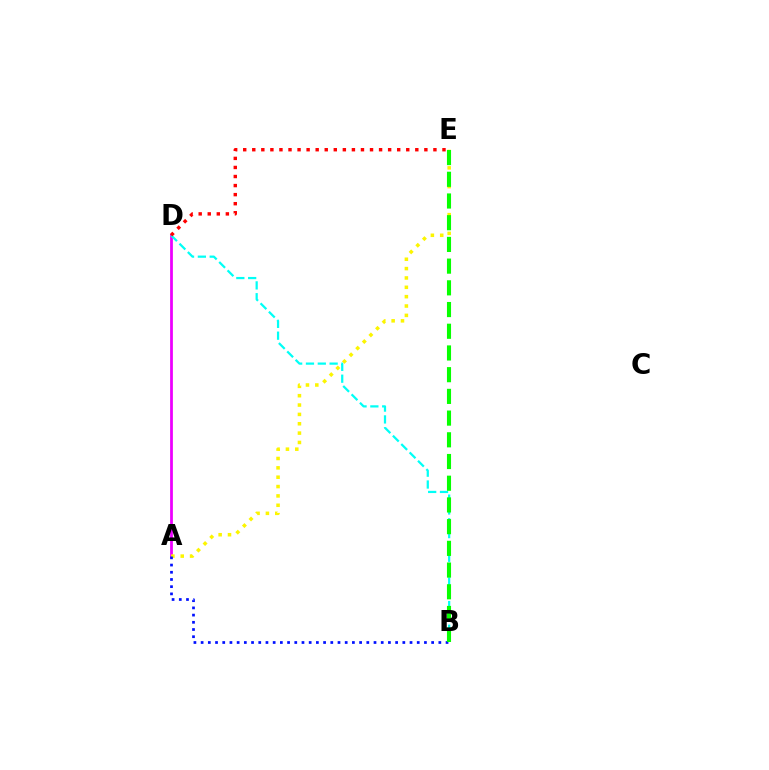{('A', 'D'): [{'color': '#ee00ff', 'line_style': 'solid', 'thickness': 1.99}], ('A', 'E'): [{'color': '#fcf500', 'line_style': 'dotted', 'thickness': 2.54}], ('B', 'D'): [{'color': '#00fff6', 'line_style': 'dashed', 'thickness': 1.61}], ('A', 'B'): [{'color': '#0010ff', 'line_style': 'dotted', 'thickness': 1.96}], ('B', 'E'): [{'color': '#08ff00', 'line_style': 'dashed', 'thickness': 2.95}], ('D', 'E'): [{'color': '#ff0000', 'line_style': 'dotted', 'thickness': 2.46}]}